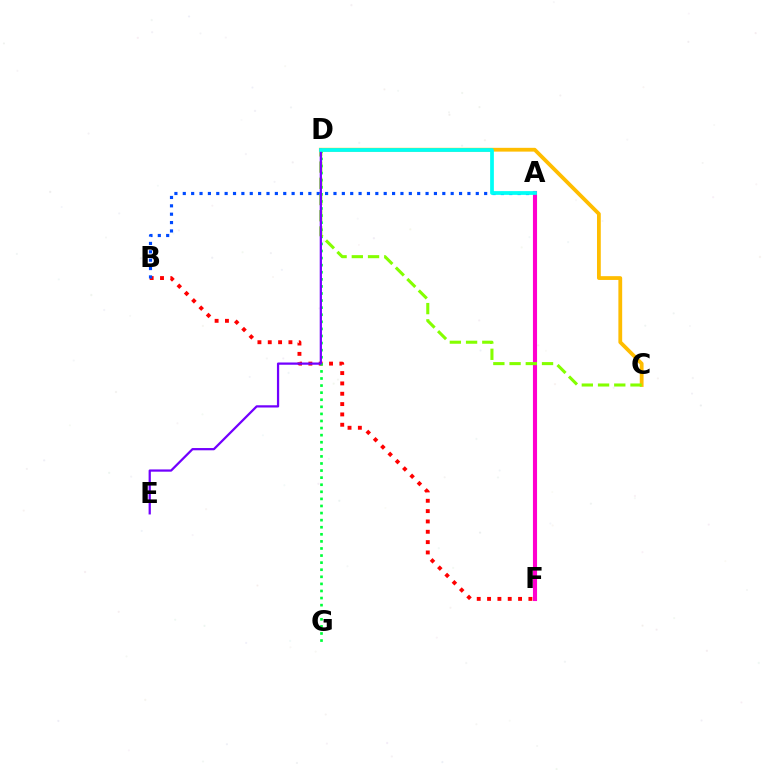{('B', 'F'): [{'color': '#ff0000', 'line_style': 'dotted', 'thickness': 2.81}], ('A', 'B'): [{'color': '#004bff', 'line_style': 'dotted', 'thickness': 2.27}], ('A', 'F'): [{'color': '#ff00cf', 'line_style': 'solid', 'thickness': 2.96}], ('C', 'D'): [{'color': '#ffbd00', 'line_style': 'solid', 'thickness': 2.73}, {'color': '#84ff00', 'line_style': 'dashed', 'thickness': 2.2}], ('D', 'G'): [{'color': '#00ff39', 'line_style': 'dotted', 'thickness': 1.92}], ('D', 'E'): [{'color': '#7200ff', 'line_style': 'solid', 'thickness': 1.62}], ('A', 'D'): [{'color': '#00fff6', 'line_style': 'solid', 'thickness': 2.69}]}